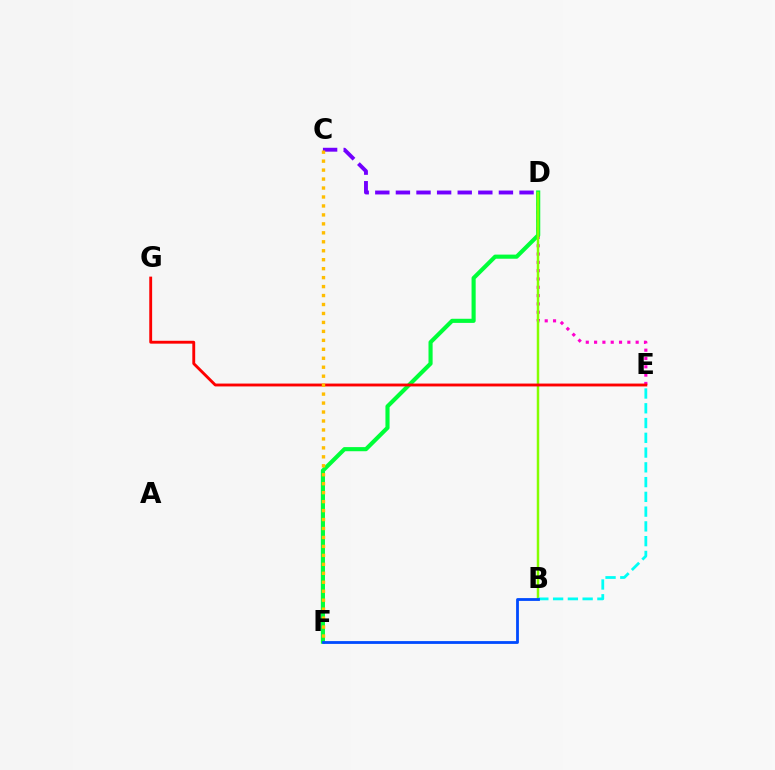{('D', 'E'): [{'color': '#ff00cf', 'line_style': 'dotted', 'thickness': 2.26}], ('D', 'F'): [{'color': '#00ff39', 'line_style': 'solid', 'thickness': 2.97}], ('B', 'D'): [{'color': '#84ff00', 'line_style': 'solid', 'thickness': 1.78}], ('E', 'G'): [{'color': '#ff0000', 'line_style': 'solid', 'thickness': 2.06}], ('B', 'E'): [{'color': '#00fff6', 'line_style': 'dashed', 'thickness': 2.01}], ('B', 'F'): [{'color': '#004bff', 'line_style': 'solid', 'thickness': 2.02}], ('C', 'D'): [{'color': '#7200ff', 'line_style': 'dashed', 'thickness': 2.8}], ('C', 'F'): [{'color': '#ffbd00', 'line_style': 'dotted', 'thickness': 2.43}]}